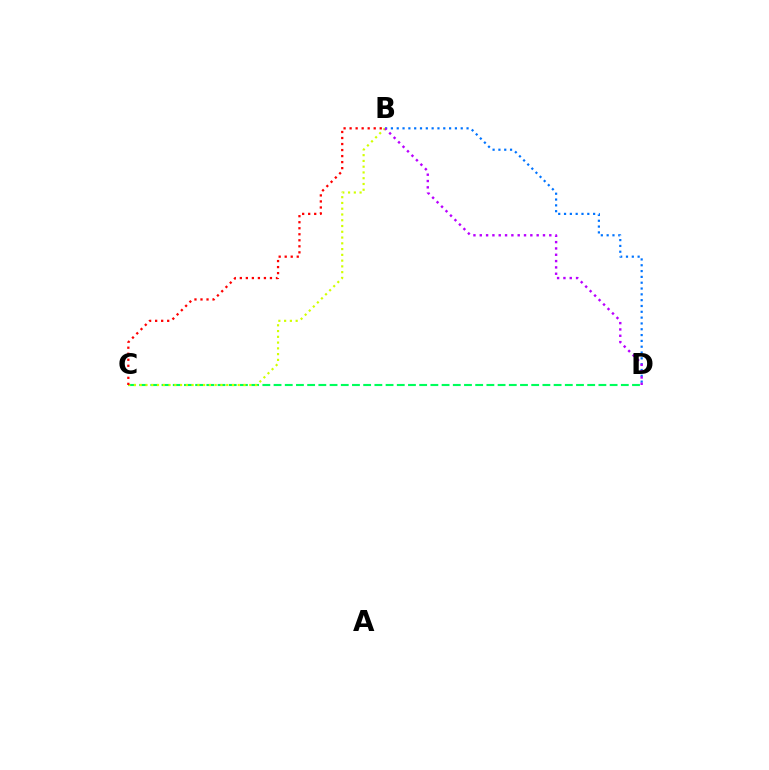{('B', 'D'): [{'color': '#0074ff', 'line_style': 'dotted', 'thickness': 1.58}, {'color': '#b900ff', 'line_style': 'dotted', 'thickness': 1.72}], ('C', 'D'): [{'color': '#00ff5c', 'line_style': 'dashed', 'thickness': 1.52}], ('B', 'C'): [{'color': '#d1ff00', 'line_style': 'dotted', 'thickness': 1.57}, {'color': '#ff0000', 'line_style': 'dotted', 'thickness': 1.64}]}